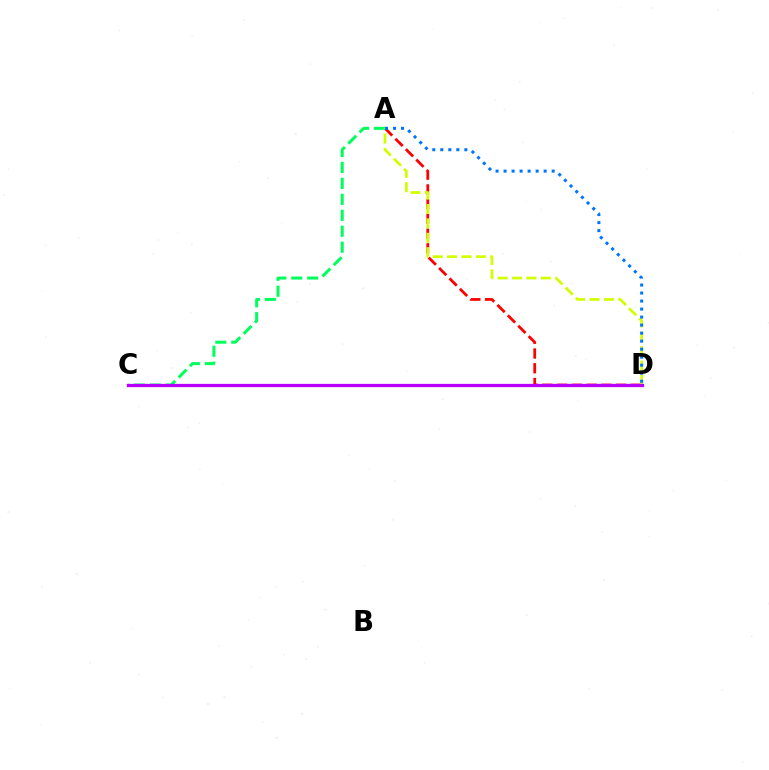{('A', 'D'): [{'color': '#ff0000', 'line_style': 'dashed', 'thickness': 2.0}, {'color': '#d1ff00', 'line_style': 'dashed', 'thickness': 1.96}, {'color': '#0074ff', 'line_style': 'dotted', 'thickness': 2.18}], ('A', 'C'): [{'color': '#00ff5c', 'line_style': 'dashed', 'thickness': 2.17}], ('C', 'D'): [{'color': '#b900ff', 'line_style': 'solid', 'thickness': 2.35}]}